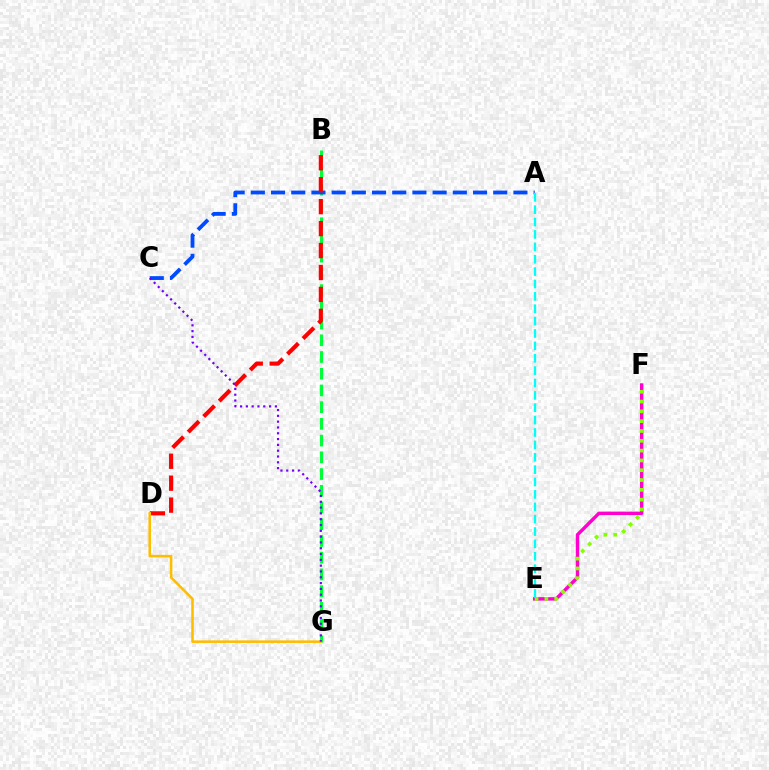{('B', 'G'): [{'color': '#00ff39', 'line_style': 'dashed', 'thickness': 2.27}], ('E', 'F'): [{'color': '#ff00cf', 'line_style': 'solid', 'thickness': 2.47}, {'color': '#84ff00', 'line_style': 'dotted', 'thickness': 2.66}], ('A', 'C'): [{'color': '#004bff', 'line_style': 'dashed', 'thickness': 2.74}], ('B', 'D'): [{'color': '#ff0000', 'line_style': 'dashed', 'thickness': 2.98}], ('D', 'G'): [{'color': '#ffbd00', 'line_style': 'solid', 'thickness': 1.84}], ('A', 'E'): [{'color': '#00fff6', 'line_style': 'dashed', 'thickness': 1.68}], ('C', 'G'): [{'color': '#7200ff', 'line_style': 'dotted', 'thickness': 1.58}]}